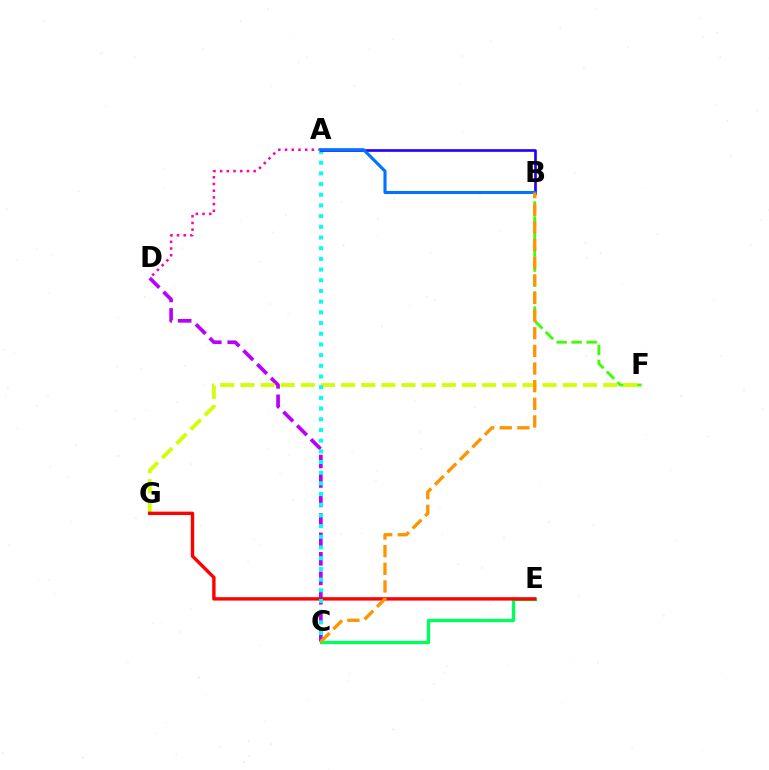{('B', 'F'): [{'color': '#3dff00', 'line_style': 'dashed', 'thickness': 2.04}], ('A', 'D'): [{'color': '#ff00ac', 'line_style': 'dotted', 'thickness': 1.82}], ('C', 'D'): [{'color': '#b900ff', 'line_style': 'dashed', 'thickness': 2.64}], ('C', 'E'): [{'color': '#00ff5c', 'line_style': 'solid', 'thickness': 2.4}], ('F', 'G'): [{'color': '#d1ff00', 'line_style': 'dashed', 'thickness': 2.74}], ('E', 'G'): [{'color': '#ff0000', 'line_style': 'solid', 'thickness': 2.44}], ('A', 'C'): [{'color': '#00fff6', 'line_style': 'dotted', 'thickness': 2.9}], ('A', 'B'): [{'color': '#2500ff', 'line_style': 'solid', 'thickness': 1.93}, {'color': '#0074ff', 'line_style': 'solid', 'thickness': 2.23}], ('B', 'C'): [{'color': '#ff9400', 'line_style': 'dashed', 'thickness': 2.4}]}